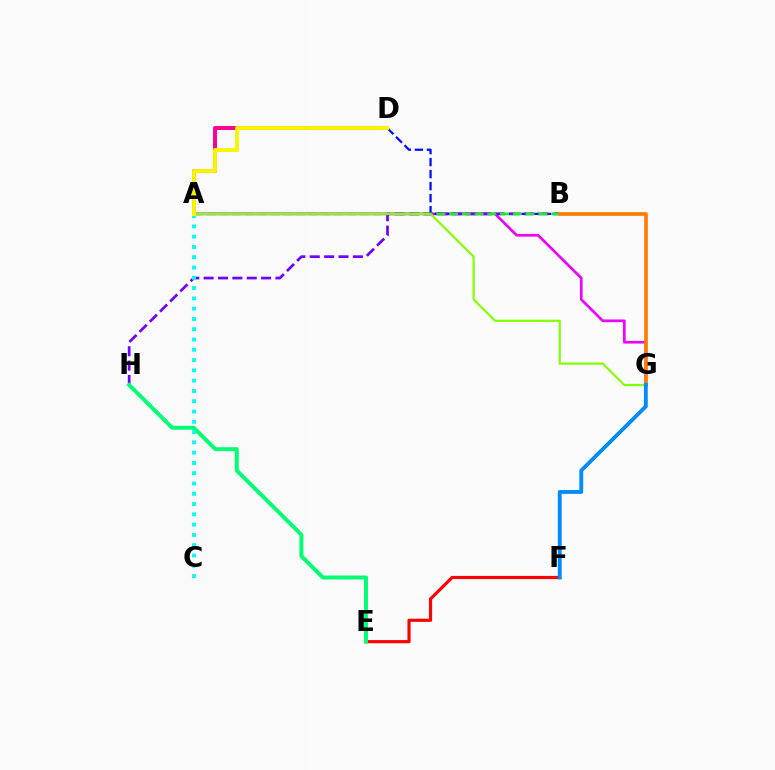{('A', 'D'): [{'color': '#ff0094', 'line_style': 'solid', 'thickness': 2.85}, {'color': '#fcf500', 'line_style': 'solid', 'thickness': 2.82}], ('A', 'G'): [{'color': '#ee00ff', 'line_style': 'solid', 'thickness': 1.94}, {'color': '#84ff00', 'line_style': 'solid', 'thickness': 1.56}], ('B', 'D'): [{'color': '#0010ff', 'line_style': 'dashed', 'thickness': 1.63}], ('B', 'H'): [{'color': '#7200ff', 'line_style': 'dashed', 'thickness': 1.95}], ('E', 'F'): [{'color': '#ff0000', 'line_style': 'solid', 'thickness': 2.27}], ('A', 'B'): [{'color': '#08ff00', 'line_style': 'dashed', 'thickness': 1.73}], ('B', 'G'): [{'color': '#ff7c00', 'line_style': 'solid', 'thickness': 2.64}], ('E', 'H'): [{'color': '#00ff74', 'line_style': 'solid', 'thickness': 2.84}], ('A', 'C'): [{'color': '#00fff6', 'line_style': 'dotted', 'thickness': 2.79}], ('F', 'G'): [{'color': '#008cff', 'line_style': 'solid', 'thickness': 2.78}]}